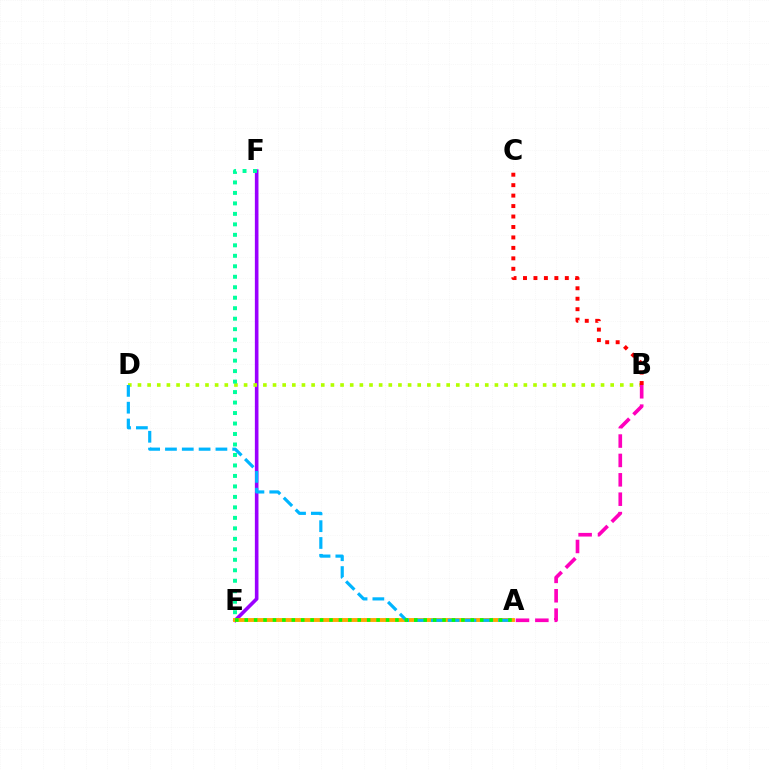{('A', 'E'): [{'color': '#0010ff', 'line_style': 'dashed', 'thickness': 1.51}, {'color': '#ffa500', 'line_style': 'solid', 'thickness': 2.79}, {'color': '#08ff00', 'line_style': 'dotted', 'thickness': 2.56}], ('E', 'F'): [{'color': '#9b00ff', 'line_style': 'solid', 'thickness': 2.6}, {'color': '#00ff9d', 'line_style': 'dotted', 'thickness': 2.85}], ('B', 'D'): [{'color': '#b3ff00', 'line_style': 'dotted', 'thickness': 2.62}], ('B', 'C'): [{'color': '#ff0000', 'line_style': 'dotted', 'thickness': 2.84}], ('A', 'B'): [{'color': '#ff00bd', 'line_style': 'dashed', 'thickness': 2.63}], ('A', 'D'): [{'color': '#00b5ff', 'line_style': 'dashed', 'thickness': 2.28}]}